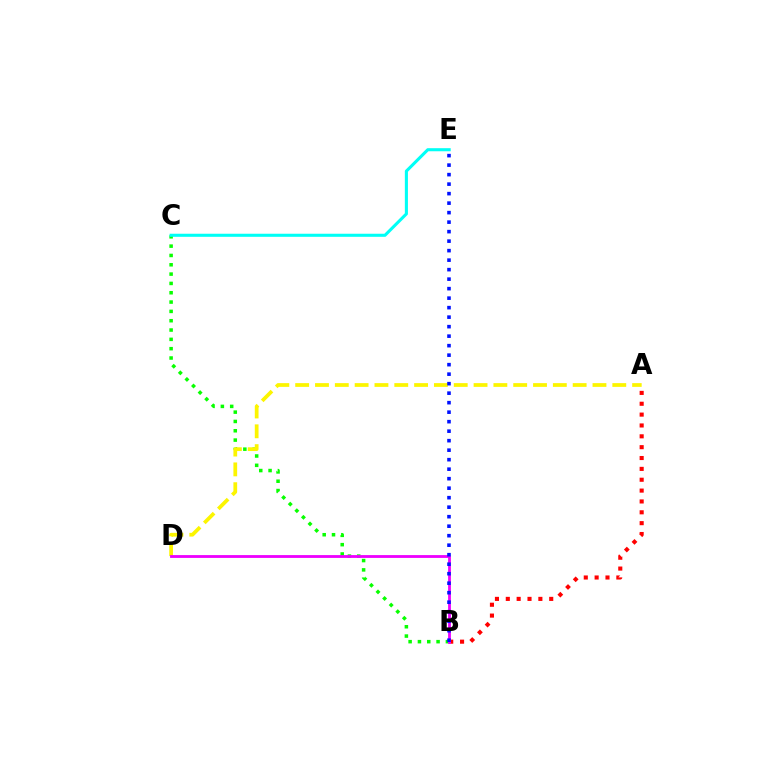{('B', 'C'): [{'color': '#08ff00', 'line_style': 'dotted', 'thickness': 2.53}], ('A', 'B'): [{'color': '#ff0000', 'line_style': 'dotted', 'thickness': 2.95}], ('C', 'E'): [{'color': '#00fff6', 'line_style': 'solid', 'thickness': 2.22}], ('A', 'D'): [{'color': '#fcf500', 'line_style': 'dashed', 'thickness': 2.69}], ('B', 'D'): [{'color': '#ee00ff', 'line_style': 'solid', 'thickness': 2.03}], ('B', 'E'): [{'color': '#0010ff', 'line_style': 'dotted', 'thickness': 2.58}]}